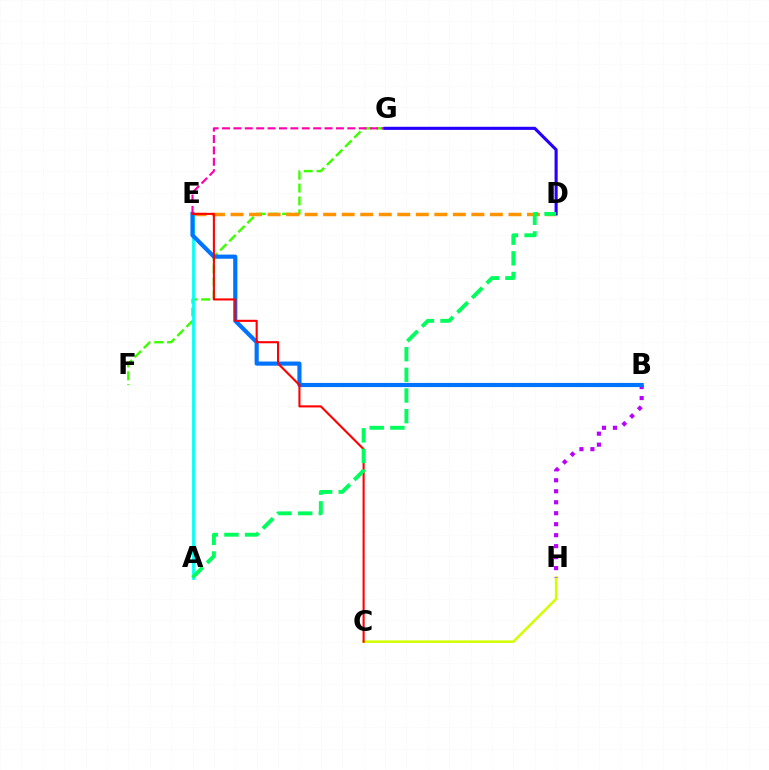{('C', 'H'): [{'color': '#d1ff00', 'line_style': 'solid', 'thickness': 1.81}], ('F', 'G'): [{'color': '#3dff00', 'line_style': 'dashed', 'thickness': 1.75}], ('B', 'H'): [{'color': '#b900ff', 'line_style': 'dotted', 'thickness': 2.98}], ('D', 'E'): [{'color': '#ff9400', 'line_style': 'dashed', 'thickness': 2.52}], ('A', 'E'): [{'color': '#00fff6', 'line_style': 'solid', 'thickness': 1.99}], ('B', 'E'): [{'color': '#0074ff', 'line_style': 'solid', 'thickness': 2.99}], ('E', 'G'): [{'color': '#ff00ac', 'line_style': 'dashed', 'thickness': 1.55}], ('D', 'G'): [{'color': '#2500ff', 'line_style': 'solid', 'thickness': 2.24}], ('C', 'E'): [{'color': '#ff0000', 'line_style': 'solid', 'thickness': 1.51}], ('A', 'D'): [{'color': '#00ff5c', 'line_style': 'dashed', 'thickness': 2.81}]}